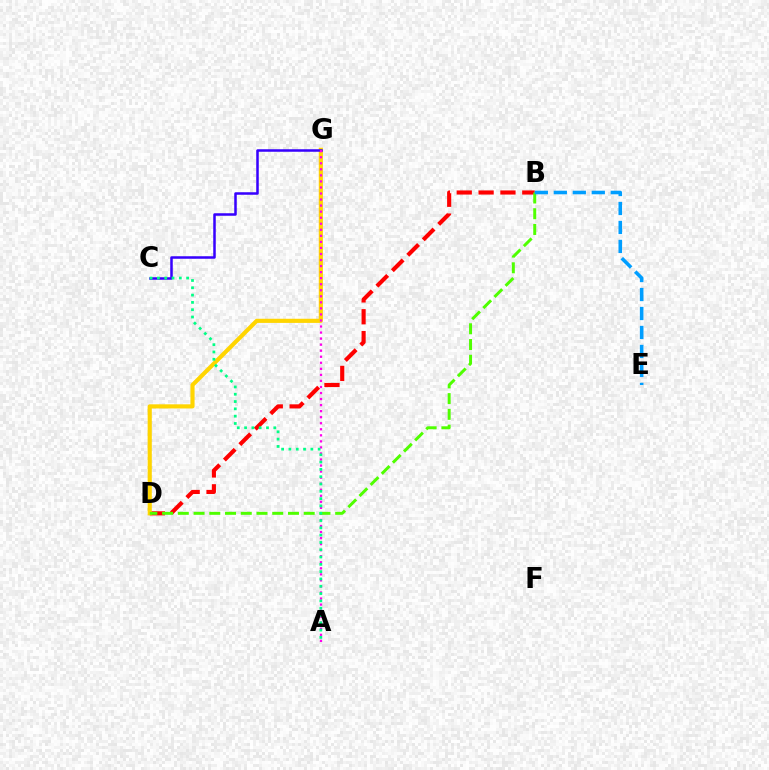{('B', 'D'): [{'color': '#ff0000', 'line_style': 'dashed', 'thickness': 2.97}, {'color': '#4fff00', 'line_style': 'dashed', 'thickness': 2.14}], ('D', 'G'): [{'color': '#ffd500', 'line_style': 'solid', 'thickness': 2.98}], ('C', 'G'): [{'color': '#3700ff', 'line_style': 'solid', 'thickness': 1.81}], ('A', 'G'): [{'color': '#ff00ed', 'line_style': 'dotted', 'thickness': 1.64}], ('A', 'C'): [{'color': '#00ff86', 'line_style': 'dotted', 'thickness': 1.98}], ('B', 'E'): [{'color': '#009eff', 'line_style': 'dashed', 'thickness': 2.58}]}